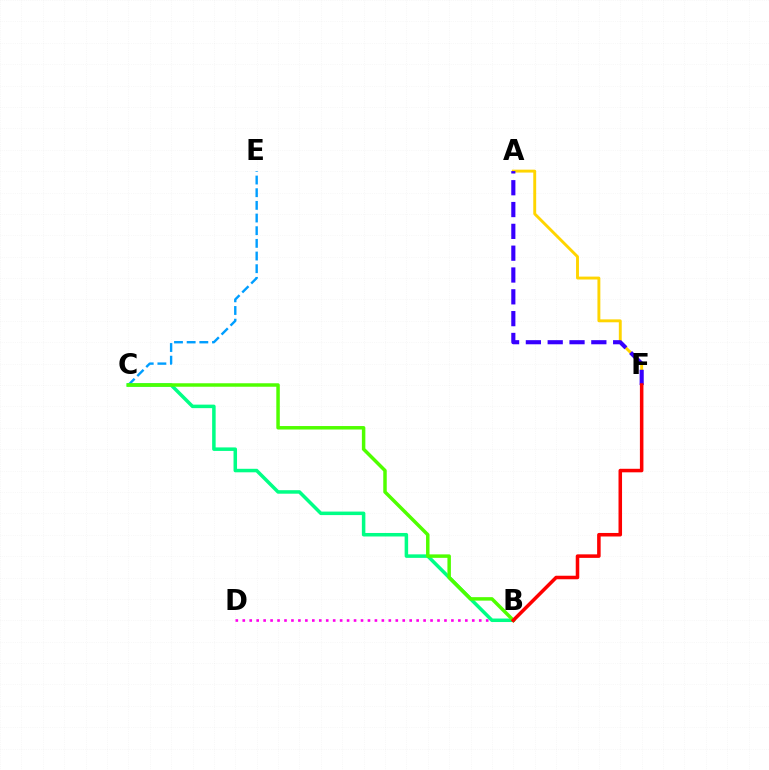{('B', 'D'): [{'color': '#ff00ed', 'line_style': 'dotted', 'thickness': 1.89}], ('A', 'F'): [{'color': '#ffd500', 'line_style': 'solid', 'thickness': 2.09}, {'color': '#3700ff', 'line_style': 'dashed', 'thickness': 2.96}], ('C', 'E'): [{'color': '#009eff', 'line_style': 'dashed', 'thickness': 1.72}], ('B', 'C'): [{'color': '#00ff86', 'line_style': 'solid', 'thickness': 2.53}, {'color': '#4fff00', 'line_style': 'solid', 'thickness': 2.5}], ('B', 'F'): [{'color': '#ff0000', 'line_style': 'solid', 'thickness': 2.54}]}